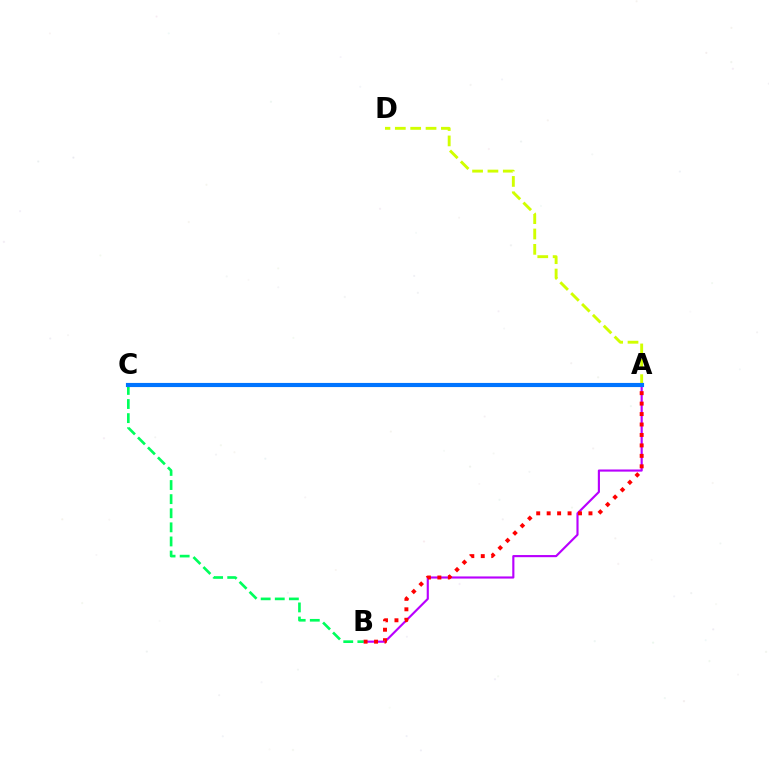{('A', 'B'): [{'color': '#b900ff', 'line_style': 'solid', 'thickness': 1.54}, {'color': '#ff0000', 'line_style': 'dotted', 'thickness': 2.84}], ('A', 'D'): [{'color': '#d1ff00', 'line_style': 'dashed', 'thickness': 2.09}], ('B', 'C'): [{'color': '#00ff5c', 'line_style': 'dashed', 'thickness': 1.92}], ('A', 'C'): [{'color': '#0074ff', 'line_style': 'solid', 'thickness': 2.98}]}